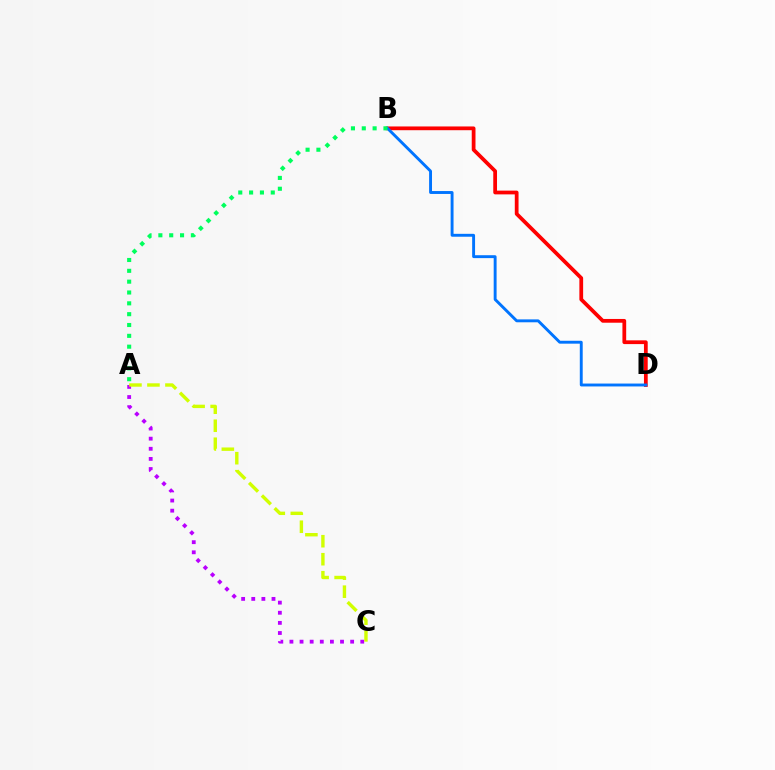{('B', 'D'): [{'color': '#ff0000', 'line_style': 'solid', 'thickness': 2.7}, {'color': '#0074ff', 'line_style': 'solid', 'thickness': 2.09}], ('A', 'B'): [{'color': '#00ff5c', 'line_style': 'dotted', 'thickness': 2.94}], ('A', 'C'): [{'color': '#b900ff', 'line_style': 'dotted', 'thickness': 2.75}, {'color': '#d1ff00', 'line_style': 'dashed', 'thickness': 2.45}]}